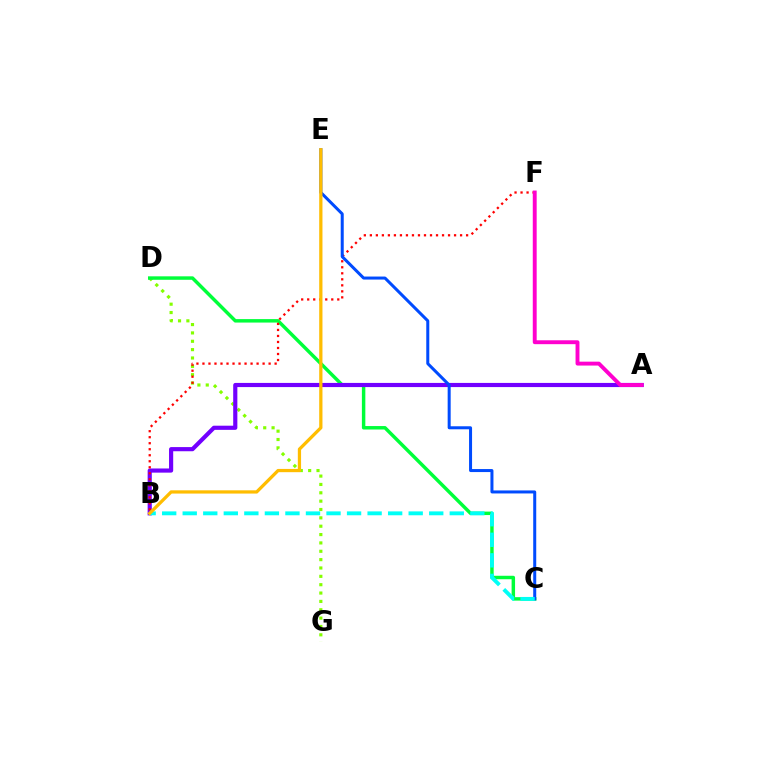{('D', 'G'): [{'color': '#84ff00', 'line_style': 'dotted', 'thickness': 2.27}], ('C', 'D'): [{'color': '#00ff39', 'line_style': 'solid', 'thickness': 2.49}], ('A', 'B'): [{'color': '#7200ff', 'line_style': 'solid', 'thickness': 2.99}], ('B', 'F'): [{'color': '#ff0000', 'line_style': 'dotted', 'thickness': 1.63}], ('C', 'E'): [{'color': '#004bff', 'line_style': 'solid', 'thickness': 2.17}], ('B', 'C'): [{'color': '#00fff6', 'line_style': 'dashed', 'thickness': 2.79}], ('A', 'F'): [{'color': '#ff00cf', 'line_style': 'solid', 'thickness': 2.81}], ('B', 'E'): [{'color': '#ffbd00', 'line_style': 'solid', 'thickness': 2.34}]}